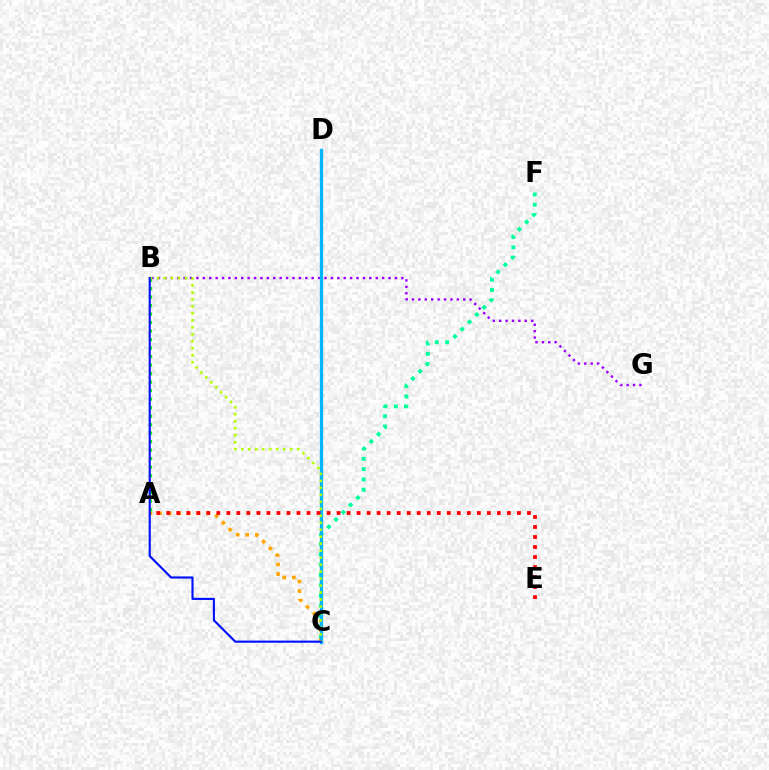{('B', 'G'): [{'color': '#9b00ff', 'line_style': 'dotted', 'thickness': 1.74}], ('C', 'F'): [{'color': '#00ff9d', 'line_style': 'dotted', 'thickness': 2.8}], ('A', 'C'): [{'color': '#ffa500', 'line_style': 'dotted', 'thickness': 2.61}], ('C', 'D'): [{'color': '#ff00bd', 'line_style': 'dotted', 'thickness': 1.85}, {'color': '#00b5ff', 'line_style': 'solid', 'thickness': 2.37}], ('A', 'B'): [{'color': '#08ff00', 'line_style': 'dotted', 'thickness': 2.31}], ('A', 'E'): [{'color': '#ff0000', 'line_style': 'dotted', 'thickness': 2.72}], ('B', 'C'): [{'color': '#b3ff00', 'line_style': 'dotted', 'thickness': 1.9}, {'color': '#0010ff', 'line_style': 'solid', 'thickness': 1.54}]}